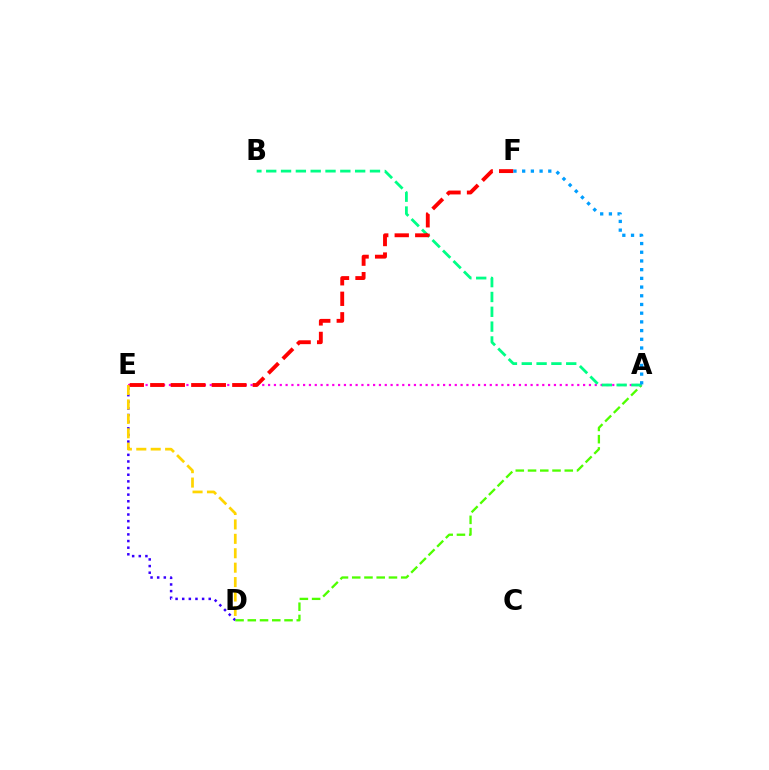{('D', 'E'): [{'color': '#3700ff', 'line_style': 'dotted', 'thickness': 1.8}, {'color': '#ffd500', 'line_style': 'dashed', 'thickness': 1.96}], ('A', 'D'): [{'color': '#4fff00', 'line_style': 'dashed', 'thickness': 1.66}], ('A', 'E'): [{'color': '#ff00ed', 'line_style': 'dotted', 'thickness': 1.58}], ('A', 'B'): [{'color': '#00ff86', 'line_style': 'dashed', 'thickness': 2.01}], ('E', 'F'): [{'color': '#ff0000', 'line_style': 'dashed', 'thickness': 2.79}], ('A', 'F'): [{'color': '#009eff', 'line_style': 'dotted', 'thickness': 2.36}]}